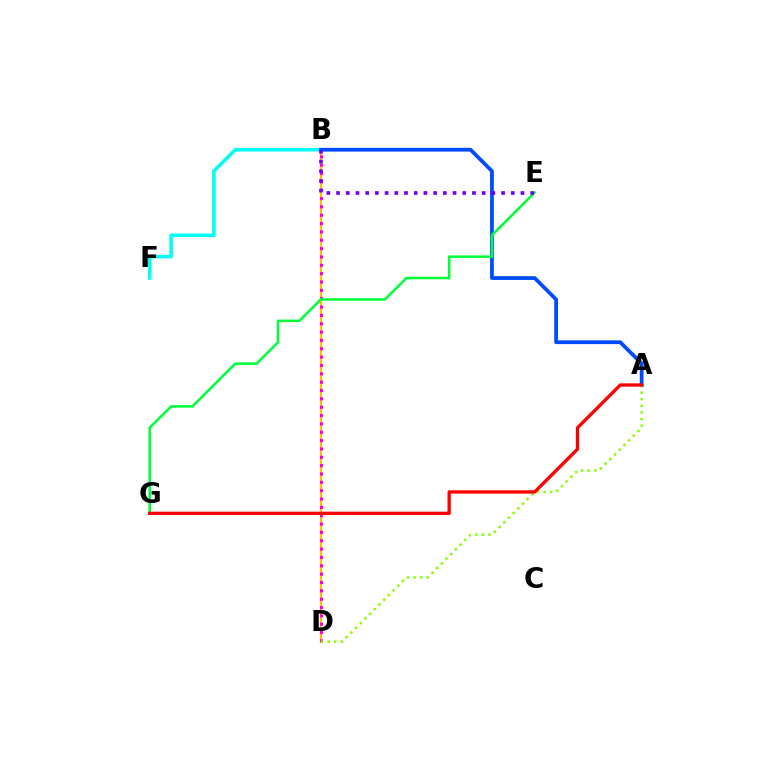{('B', 'D'): [{'color': '#ffbd00', 'line_style': 'solid', 'thickness': 1.51}, {'color': '#ff00cf', 'line_style': 'dotted', 'thickness': 2.27}], ('B', 'F'): [{'color': '#00fff6', 'line_style': 'solid', 'thickness': 2.56}], ('A', 'B'): [{'color': '#004bff', 'line_style': 'solid', 'thickness': 2.7}], ('E', 'G'): [{'color': '#00ff39', 'line_style': 'solid', 'thickness': 1.82}], ('B', 'E'): [{'color': '#7200ff', 'line_style': 'dotted', 'thickness': 2.64}], ('A', 'D'): [{'color': '#84ff00', 'line_style': 'dotted', 'thickness': 1.8}], ('A', 'G'): [{'color': '#ff0000', 'line_style': 'solid', 'thickness': 2.38}]}